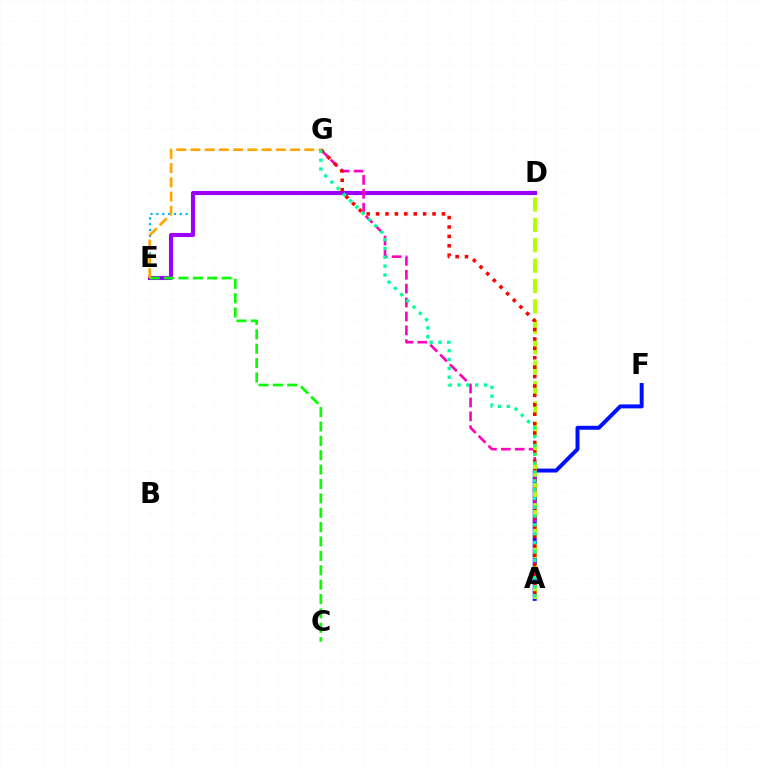{('D', 'E'): [{'color': '#00b5ff', 'line_style': 'dotted', 'thickness': 1.59}, {'color': '#9b00ff', 'line_style': 'solid', 'thickness': 2.94}], ('A', 'F'): [{'color': '#0010ff', 'line_style': 'solid', 'thickness': 2.85}], ('C', 'E'): [{'color': '#08ff00', 'line_style': 'dashed', 'thickness': 1.95}], ('A', 'G'): [{'color': '#ff00bd', 'line_style': 'dashed', 'thickness': 1.89}, {'color': '#ff0000', 'line_style': 'dotted', 'thickness': 2.56}, {'color': '#00ff9d', 'line_style': 'dotted', 'thickness': 2.4}], ('A', 'D'): [{'color': '#b3ff00', 'line_style': 'dashed', 'thickness': 2.77}], ('E', 'G'): [{'color': '#ffa500', 'line_style': 'dashed', 'thickness': 1.93}]}